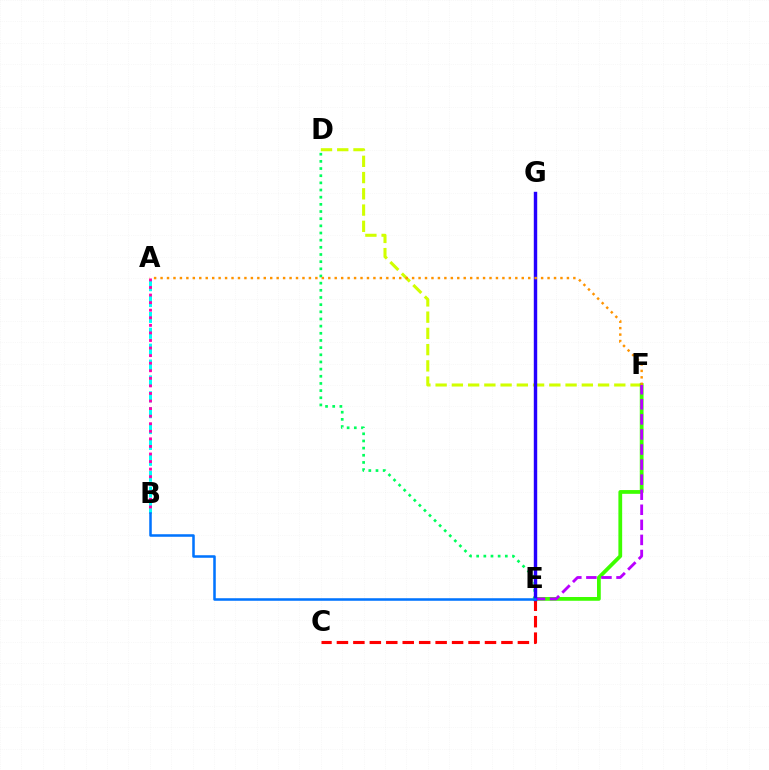{('D', 'F'): [{'color': '#d1ff00', 'line_style': 'dashed', 'thickness': 2.21}], ('C', 'E'): [{'color': '#ff0000', 'line_style': 'dashed', 'thickness': 2.23}], ('A', 'B'): [{'color': '#00fff6', 'line_style': 'dashed', 'thickness': 2.16}, {'color': '#ff00ac', 'line_style': 'dotted', 'thickness': 2.06}], ('E', 'F'): [{'color': '#3dff00', 'line_style': 'solid', 'thickness': 2.71}, {'color': '#b900ff', 'line_style': 'dashed', 'thickness': 2.05}], ('D', 'E'): [{'color': '#00ff5c', 'line_style': 'dotted', 'thickness': 1.95}], ('E', 'G'): [{'color': '#2500ff', 'line_style': 'solid', 'thickness': 2.47}], ('A', 'F'): [{'color': '#ff9400', 'line_style': 'dotted', 'thickness': 1.75}], ('B', 'E'): [{'color': '#0074ff', 'line_style': 'solid', 'thickness': 1.83}]}